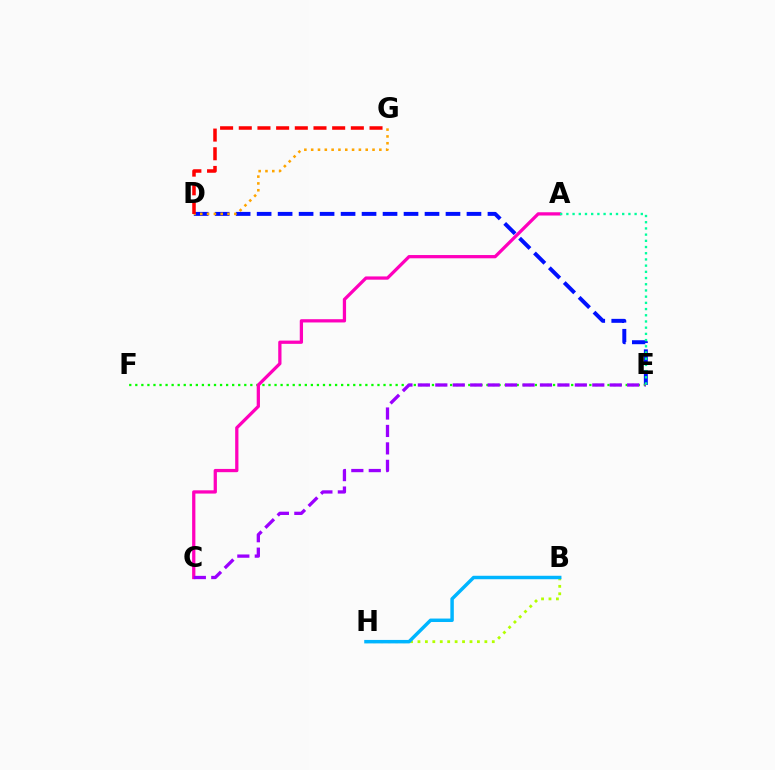{('D', 'E'): [{'color': '#0010ff', 'line_style': 'dashed', 'thickness': 2.85}], ('E', 'F'): [{'color': '#08ff00', 'line_style': 'dotted', 'thickness': 1.64}], ('B', 'H'): [{'color': '#b3ff00', 'line_style': 'dotted', 'thickness': 2.02}, {'color': '#00b5ff', 'line_style': 'solid', 'thickness': 2.49}], ('D', 'G'): [{'color': '#ffa500', 'line_style': 'dotted', 'thickness': 1.85}, {'color': '#ff0000', 'line_style': 'dashed', 'thickness': 2.54}], ('A', 'C'): [{'color': '#ff00bd', 'line_style': 'solid', 'thickness': 2.35}], ('C', 'E'): [{'color': '#9b00ff', 'line_style': 'dashed', 'thickness': 2.37}], ('A', 'E'): [{'color': '#00ff9d', 'line_style': 'dotted', 'thickness': 1.69}]}